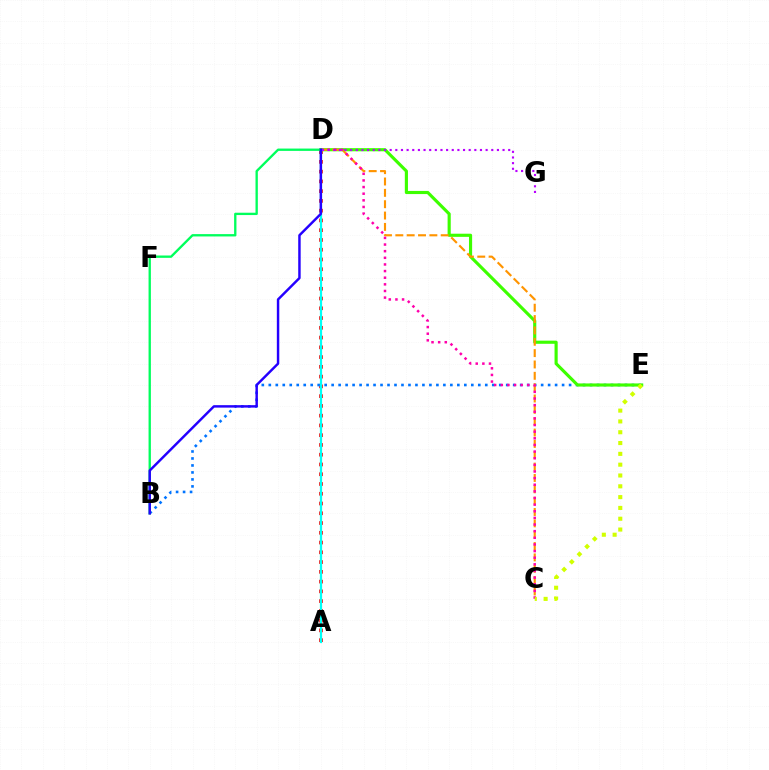{('A', 'D'): [{'color': '#ff0000', 'line_style': 'dotted', 'thickness': 2.65}, {'color': '#00fff6', 'line_style': 'solid', 'thickness': 1.6}], ('B', 'E'): [{'color': '#0074ff', 'line_style': 'dotted', 'thickness': 1.9}], ('D', 'E'): [{'color': '#3dff00', 'line_style': 'solid', 'thickness': 2.26}], ('C', 'D'): [{'color': '#ff9400', 'line_style': 'dashed', 'thickness': 1.54}, {'color': '#ff00ac', 'line_style': 'dotted', 'thickness': 1.8}], ('D', 'G'): [{'color': '#b900ff', 'line_style': 'dotted', 'thickness': 1.53}], ('B', 'D'): [{'color': '#00ff5c', 'line_style': 'solid', 'thickness': 1.68}, {'color': '#2500ff', 'line_style': 'solid', 'thickness': 1.77}], ('C', 'E'): [{'color': '#d1ff00', 'line_style': 'dotted', 'thickness': 2.94}]}